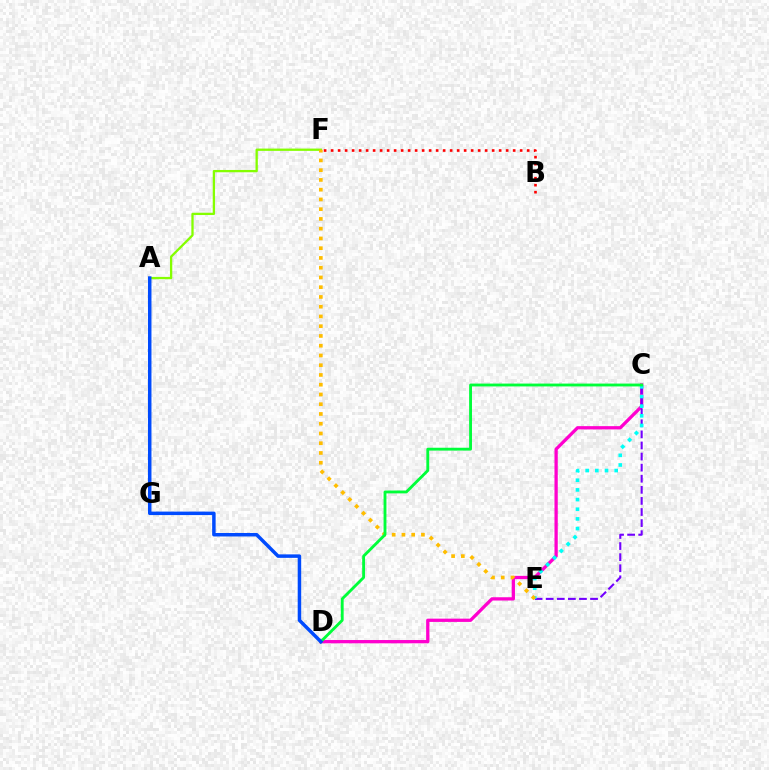{('C', 'D'): [{'color': '#ff00cf', 'line_style': 'solid', 'thickness': 2.36}, {'color': '#00ff39', 'line_style': 'solid', 'thickness': 2.05}], ('B', 'F'): [{'color': '#ff0000', 'line_style': 'dotted', 'thickness': 1.9}], ('A', 'F'): [{'color': '#84ff00', 'line_style': 'solid', 'thickness': 1.66}], ('C', 'E'): [{'color': '#7200ff', 'line_style': 'dashed', 'thickness': 1.51}, {'color': '#00fff6', 'line_style': 'dotted', 'thickness': 2.63}], ('E', 'F'): [{'color': '#ffbd00', 'line_style': 'dotted', 'thickness': 2.65}], ('A', 'D'): [{'color': '#004bff', 'line_style': 'solid', 'thickness': 2.51}]}